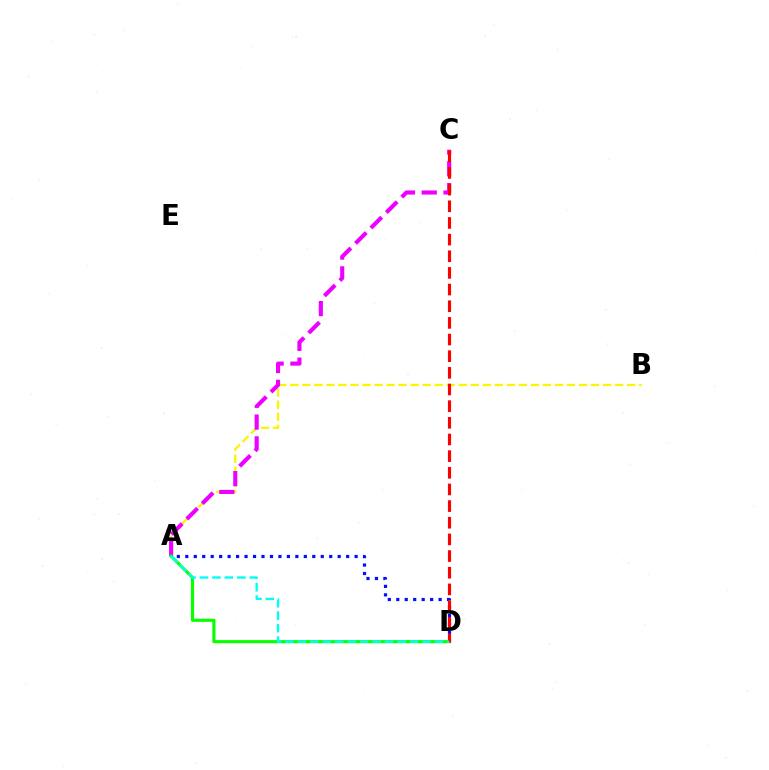{('A', 'B'): [{'color': '#fcf500', 'line_style': 'dashed', 'thickness': 1.63}], ('A', 'C'): [{'color': '#ee00ff', 'line_style': 'dashed', 'thickness': 2.96}], ('A', 'D'): [{'color': '#0010ff', 'line_style': 'dotted', 'thickness': 2.3}, {'color': '#08ff00', 'line_style': 'solid', 'thickness': 2.25}, {'color': '#00fff6', 'line_style': 'dashed', 'thickness': 1.69}], ('C', 'D'): [{'color': '#ff0000', 'line_style': 'dashed', 'thickness': 2.26}]}